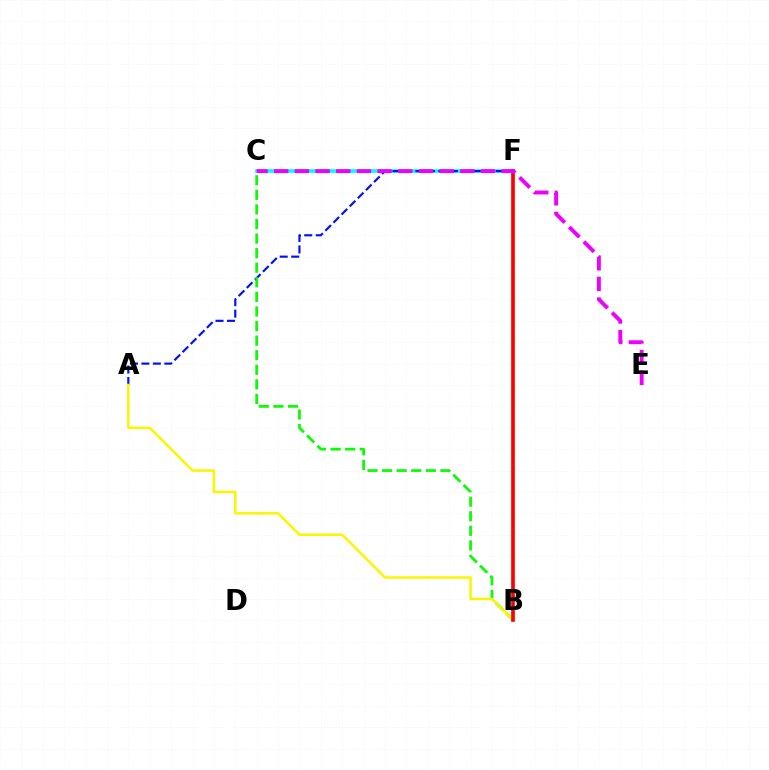{('C', 'F'): [{'color': '#00fff6', 'line_style': 'solid', 'thickness': 2.61}], ('A', 'F'): [{'color': '#0010ff', 'line_style': 'dashed', 'thickness': 1.56}], ('B', 'C'): [{'color': '#08ff00', 'line_style': 'dashed', 'thickness': 1.98}], ('A', 'B'): [{'color': '#fcf500', 'line_style': 'solid', 'thickness': 1.81}], ('B', 'F'): [{'color': '#ff0000', 'line_style': 'solid', 'thickness': 2.64}], ('C', 'E'): [{'color': '#ee00ff', 'line_style': 'dashed', 'thickness': 2.81}]}